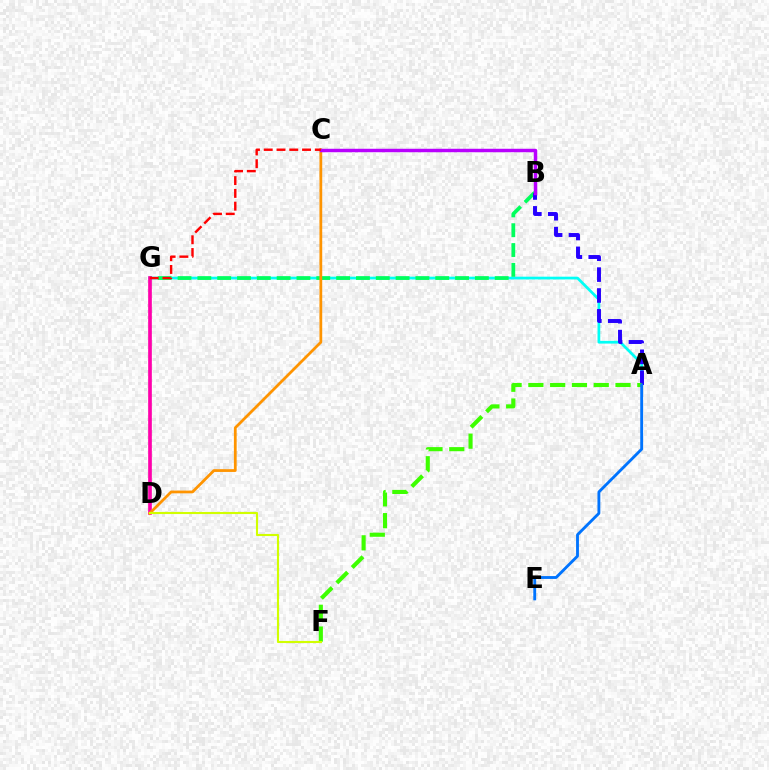{('A', 'G'): [{'color': '#00fff6', 'line_style': 'solid', 'thickness': 1.97}], ('B', 'G'): [{'color': '#00ff5c', 'line_style': 'dashed', 'thickness': 2.69}], ('D', 'G'): [{'color': '#ff00ac', 'line_style': 'solid', 'thickness': 2.64}], ('A', 'B'): [{'color': '#2500ff', 'line_style': 'dashed', 'thickness': 2.84}], ('C', 'D'): [{'color': '#ff9400', 'line_style': 'solid', 'thickness': 1.99}], ('A', 'F'): [{'color': '#3dff00', 'line_style': 'dashed', 'thickness': 2.96}], ('A', 'E'): [{'color': '#0074ff', 'line_style': 'solid', 'thickness': 2.05}], ('B', 'C'): [{'color': '#b900ff', 'line_style': 'solid', 'thickness': 2.49}], ('D', 'F'): [{'color': '#d1ff00', 'line_style': 'solid', 'thickness': 1.52}], ('C', 'G'): [{'color': '#ff0000', 'line_style': 'dashed', 'thickness': 1.73}]}